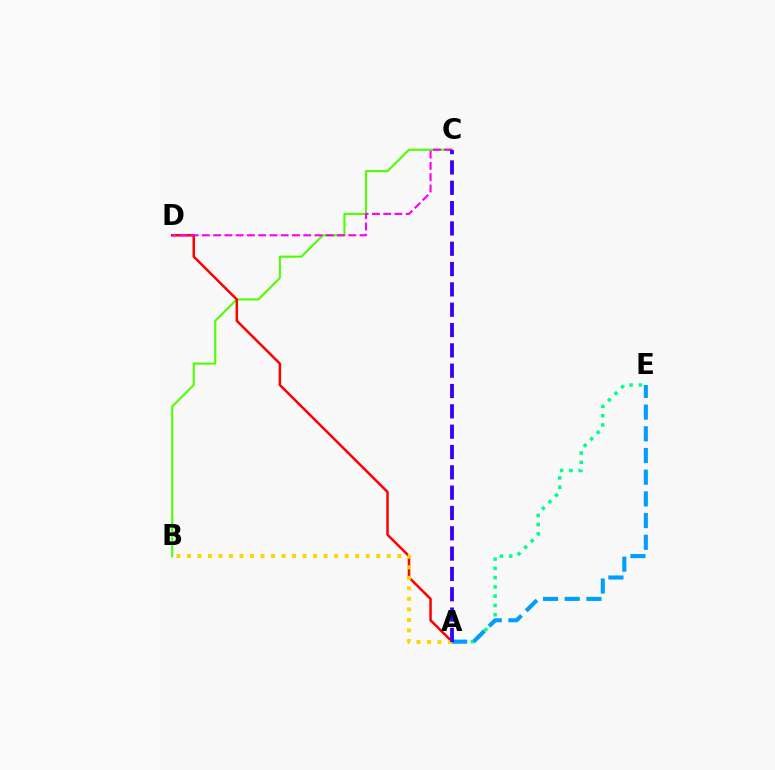{('B', 'C'): [{'color': '#4fff00', 'line_style': 'solid', 'thickness': 1.53}], ('A', 'E'): [{'color': '#00ff86', 'line_style': 'dotted', 'thickness': 2.52}, {'color': '#009eff', 'line_style': 'dashed', 'thickness': 2.95}], ('A', 'D'): [{'color': '#ff0000', 'line_style': 'solid', 'thickness': 1.8}], ('A', 'B'): [{'color': '#ffd500', 'line_style': 'dotted', 'thickness': 2.86}], ('C', 'D'): [{'color': '#ff00ed', 'line_style': 'dashed', 'thickness': 1.53}], ('A', 'C'): [{'color': '#3700ff', 'line_style': 'dashed', 'thickness': 2.76}]}